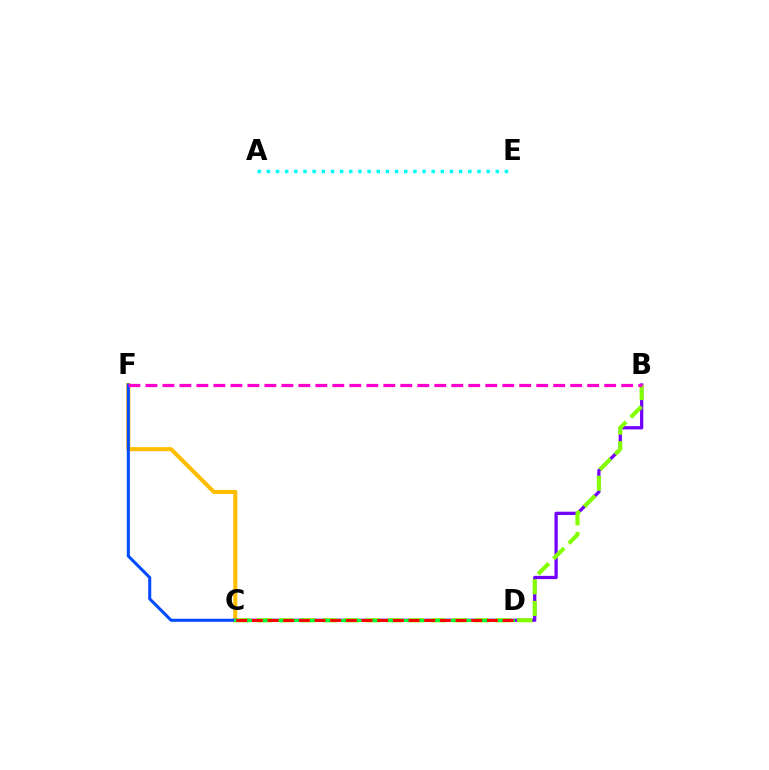{('A', 'E'): [{'color': '#00fff6', 'line_style': 'dotted', 'thickness': 2.49}], ('C', 'F'): [{'color': '#ffbd00', 'line_style': 'solid', 'thickness': 2.93}, {'color': '#004bff', 'line_style': 'solid', 'thickness': 2.19}], ('B', 'C'): [{'color': '#7200ff', 'line_style': 'solid', 'thickness': 2.35}, {'color': '#84ff00', 'line_style': 'dashed', 'thickness': 2.95}], ('C', 'D'): [{'color': '#00ff39', 'line_style': 'solid', 'thickness': 2.19}, {'color': '#ff0000', 'line_style': 'dashed', 'thickness': 2.13}], ('B', 'F'): [{'color': '#ff00cf', 'line_style': 'dashed', 'thickness': 2.31}]}